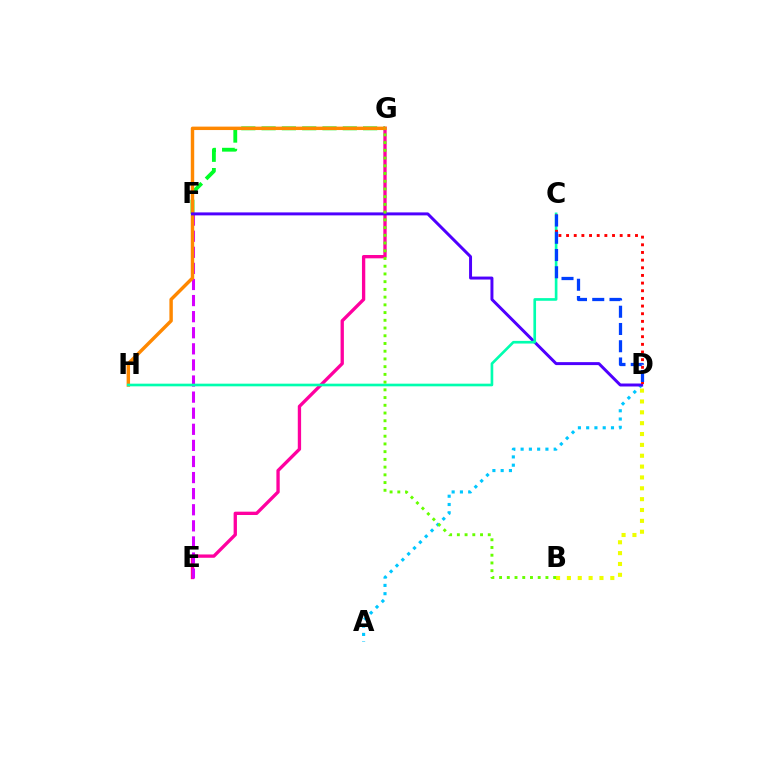{('E', 'G'): [{'color': '#ff00a0', 'line_style': 'solid', 'thickness': 2.39}], ('B', 'D'): [{'color': '#eeff00', 'line_style': 'dotted', 'thickness': 2.95}], ('F', 'G'): [{'color': '#00ff27', 'line_style': 'dashed', 'thickness': 2.76}], ('A', 'D'): [{'color': '#00c7ff', 'line_style': 'dotted', 'thickness': 2.25}], ('E', 'F'): [{'color': '#d600ff', 'line_style': 'dashed', 'thickness': 2.19}], ('G', 'H'): [{'color': '#ff8800', 'line_style': 'solid', 'thickness': 2.47}], ('D', 'F'): [{'color': '#4f00ff', 'line_style': 'solid', 'thickness': 2.14}], ('C', 'H'): [{'color': '#00ffaf', 'line_style': 'solid', 'thickness': 1.91}], ('C', 'D'): [{'color': '#ff0000', 'line_style': 'dotted', 'thickness': 2.08}, {'color': '#003fff', 'line_style': 'dashed', 'thickness': 2.34}], ('B', 'G'): [{'color': '#66ff00', 'line_style': 'dotted', 'thickness': 2.1}]}